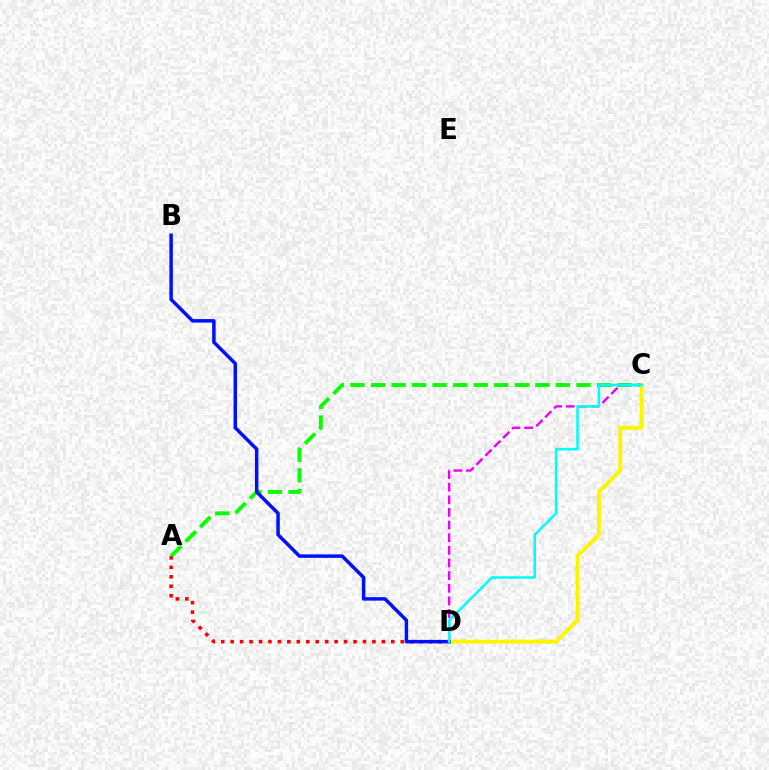{('A', 'C'): [{'color': '#08ff00', 'line_style': 'dashed', 'thickness': 2.79}], ('C', 'D'): [{'color': '#fcf500', 'line_style': 'solid', 'thickness': 2.81}, {'color': '#ee00ff', 'line_style': 'dashed', 'thickness': 1.72}, {'color': '#00fff6', 'line_style': 'solid', 'thickness': 1.84}], ('A', 'D'): [{'color': '#ff0000', 'line_style': 'dotted', 'thickness': 2.57}], ('B', 'D'): [{'color': '#0010ff', 'line_style': 'solid', 'thickness': 2.51}]}